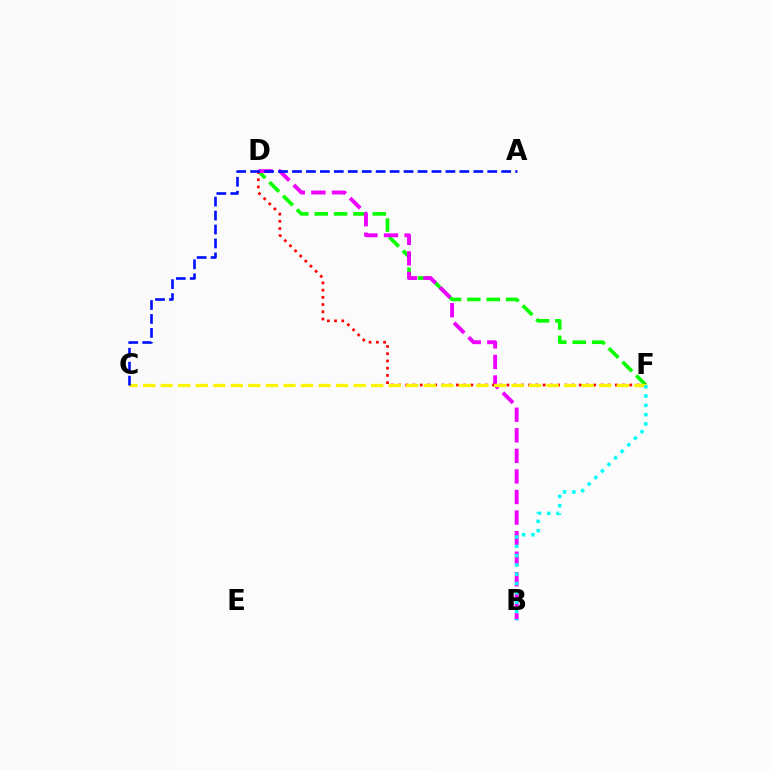{('D', 'F'): [{'color': '#08ff00', 'line_style': 'dashed', 'thickness': 2.63}, {'color': '#ff0000', 'line_style': 'dotted', 'thickness': 1.96}], ('B', 'D'): [{'color': '#ee00ff', 'line_style': 'dashed', 'thickness': 2.79}], ('C', 'F'): [{'color': '#fcf500', 'line_style': 'dashed', 'thickness': 2.38}], ('A', 'C'): [{'color': '#0010ff', 'line_style': 'dashed', 'thickness': 1.89}], ('B', 'F'): [{'color': '#00fff6', 'line_style': 'dotted', 'thickness': 2.53}]}